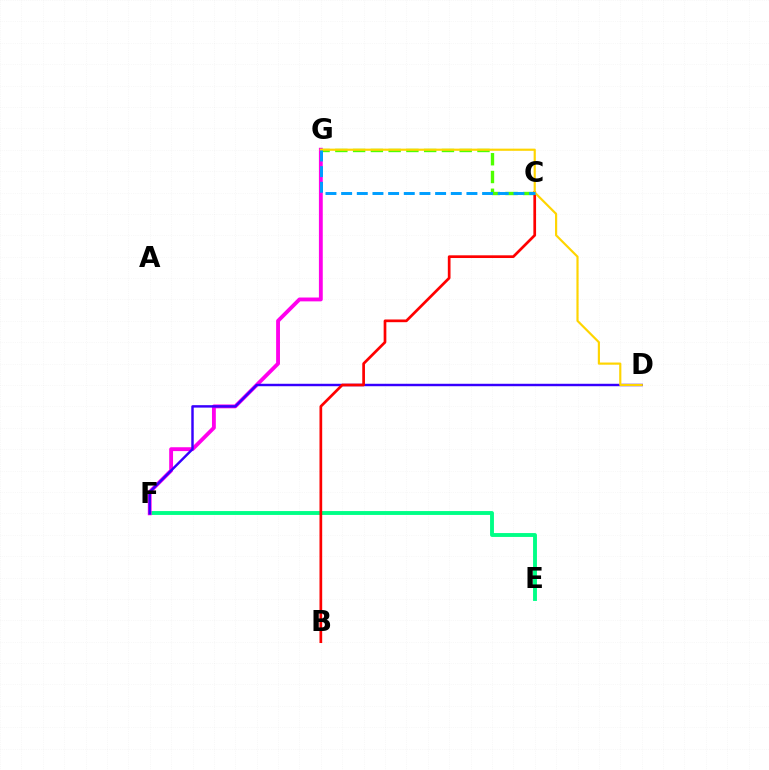{('E', 'F'): [{'color': '#00ff86', 'line_style': 'solid', 'thickness': 2.79}], ('F', 'G'): [{'color': '#ff00ed', 'line_style': 'solid', 'thickness': 2.77}], ('D', 'F'): [{'color': '#3700ff', 'line_style': 'solid', 'thickness': 1.76}], ('C', 'G'): [{'color': '#4fff00', 'line_style': 'dashed', 'thickness': 2.41}, {'color': '#009eff', 'line_style': 'dashed', 'thickness': 2.13}], ('B', 'C'): [{'color': '#ff0000', 'line_style': 'solid', 'thickness': 1.95}], ('D', 'G'): [{'color': '#ffd500', 'line_style': 'solid', 'thickness': 1.57}]}